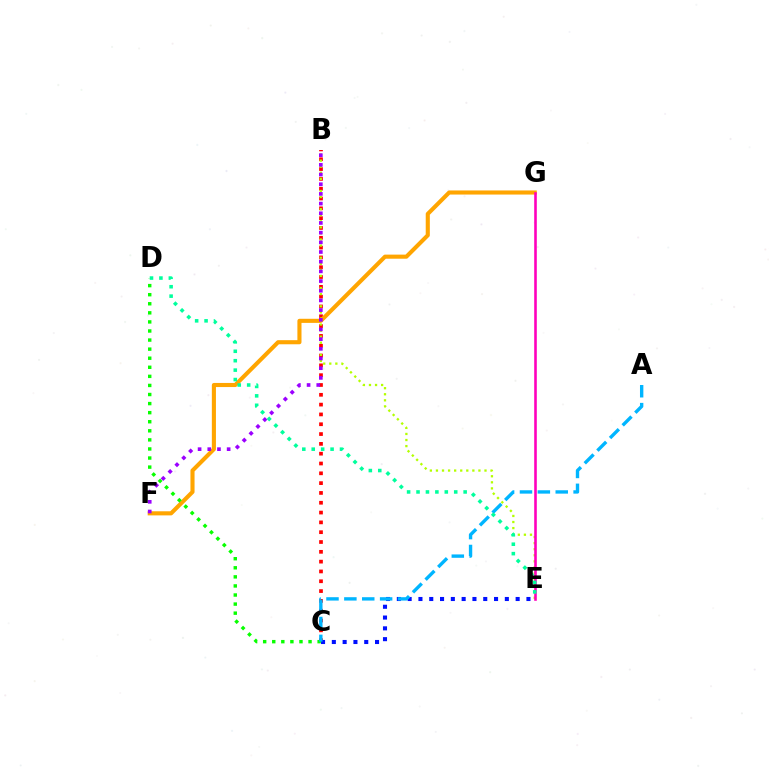{('B', 'C'): [{'color': '#ff0000', 'line_style': 'dotted', 'thickness': 2.67}], ('F', 'G'): [{'color': '#ffa500', 'line_style': 'solid', 'thickness': 2.95}], ('B', 'E'): [{'color': '#b3ff00', 'line_style': 'dotted', 'thickness': 1.65}], ('E', 'G'): [{'color': '#ff00bd', 'line_style': 'solid', 'thickness': 1.87}], ('C', 'E'): [{'color': '#0010ff', 'line_style': 'dotted', 'thickness': 2.93}], ('C', 'D'): [{'color': '#08ff00', 'line_style': 'dotted', 'thickness': 2.47}], ('A', 'C'): [{'color': '#00b5ff', 'line_style': 'dashed', 'thickness': 2.43}], ('B', 'F'): [{'color': '#9b00ff', 'line_style': 'dotted', 'thickness': 2.63}], ('D', 'E'): [{'color': '#00ff9d', 'line_style': 'dotted', 'thickness': 2.56}]}